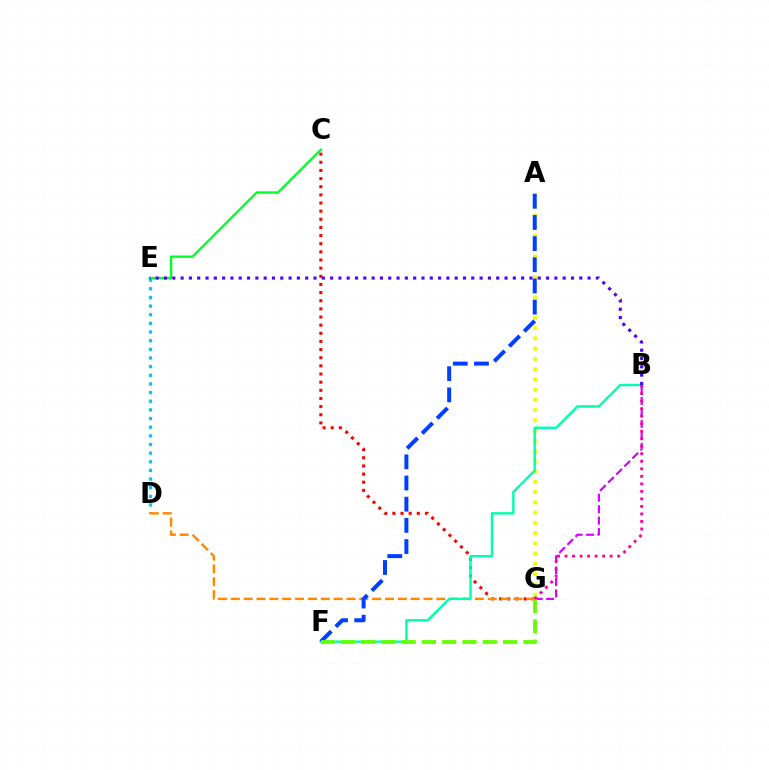{('C', 'E'): [{'color': '#00ff27', 'line_style': 'solid', 'thickness': 1.71}], ('D', 'E'): [{'color': '#00c7ff', 'line_style': 'dotted', 'thickness': 2.35}], ('C', 'G'): [{'color': '#ff0000', 'line_style': 'dotted', 'thickness': 2.21}], ('B', 'G'): [{'color': '#d600ff', 'line_style': 'dashed', 'thickness': 1.55}, {'color': '#ff00a0', 'line_style': 'dotted', 'thickness': 2.04}], ('D', 'G'): [{'color': '#ff8800', 'line_style': 'dashed', 'thickness': 1.75}], ('A', 'G'): [{'color': '#eeff00', 'line_style': 'dotted', 'thickness': 2.78}], ('B', 'F'): [{'color': '#00ffaf', 'line_style': 'solid', 'thickness': 1.72}], ('A', 'F'): [{'color': '#003fff', 'line_style': 'dashed', 'thickness': 2.88}], ('F', 'G'): [{'color': '#66ff00', 'line_style': 'dashed', 'thickness': 2.76}], ('B', 'E'): [{'color': '#4f00ff', 'line_style': 'dotted', 'thickness': 2.26}]}